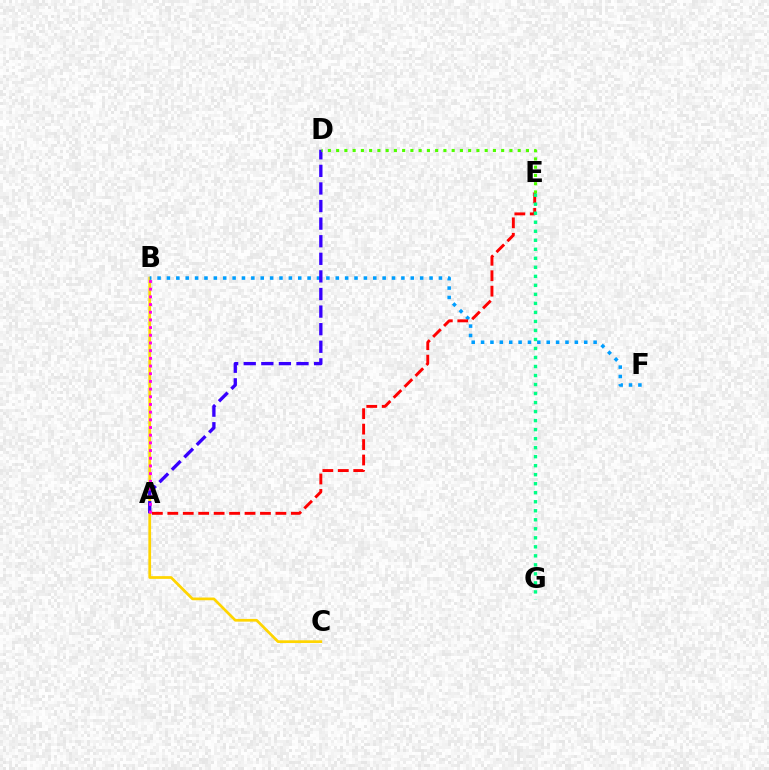{('B', 'C'): [{'color': '#ffd500', 'line_style': 'solid', 'thickness': 1.96}], ('B', 'F'): [{'color': '#009eff', 'line_style': 'dotted', 'thickness': 2.55}], ('A', 'D'): [{'color': '#3700ff', 'line_style': 'dashed', 'thickness': 2.39}], ('A', 'B'): [{'color': '#ff00ed', 'line_style': 'dotted', 'thickness': 2.09}], ('A', 'E'): [{'color': '#ff0000', 'line_style': 'dashed', 'thickness': 2.1}], ('D', 'E'): [{'color': '#4fff00', 'line_style': 'dotted', 'thickness': 2.24}], ('E', 'G'): [{'color': '#00ff86', 'line_style': 'dotted', 'thickness': 2.45}]}